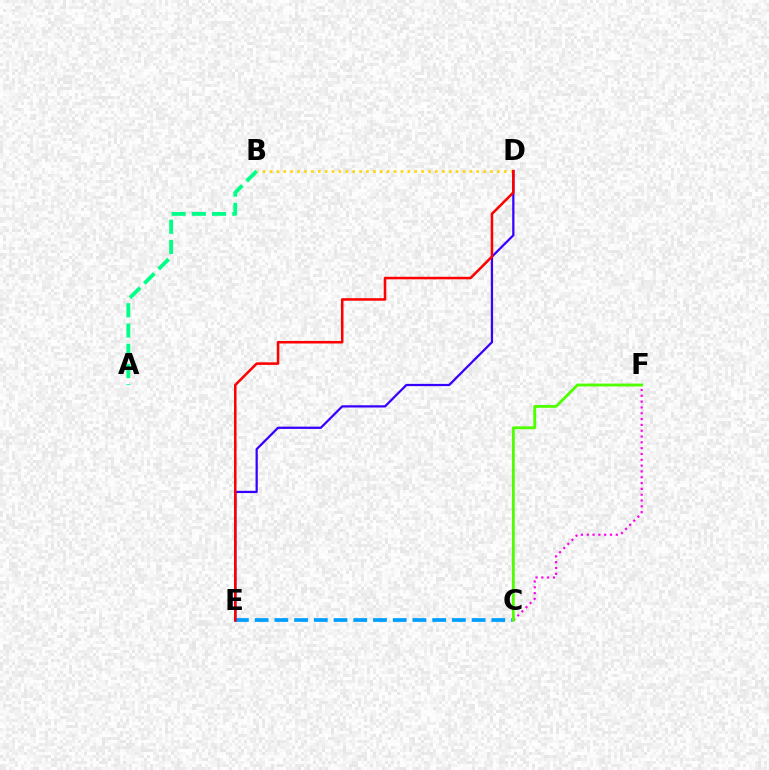{('C', 'F'): [{'color': '#ff00ed', 'line_style': 'dotted', 'thickness': 1.58}, {'color': '#4fff00', 'line_style': 'solid', 'thickness': 2.05}], ('C', 'E'): [{'color': '#009eff', 'line_style': 'dashed', 'thickness': 2.68}], ('A', 'B'): [{'color': '#00ff86', 'line_style': 'dashed', 'thickness': 2.75}], ('B', 'D'): [{'color': '#ffd500', 'line_style': 'dotted', 'thickness': 1.87}], ('D', 'E'): [{'color': '#3700ff', 'line_style': 'solid', 'thickness': 1.62}, {'color': '#ff0000', 'line_style': 'solid', 'thickness': 1.83}]}